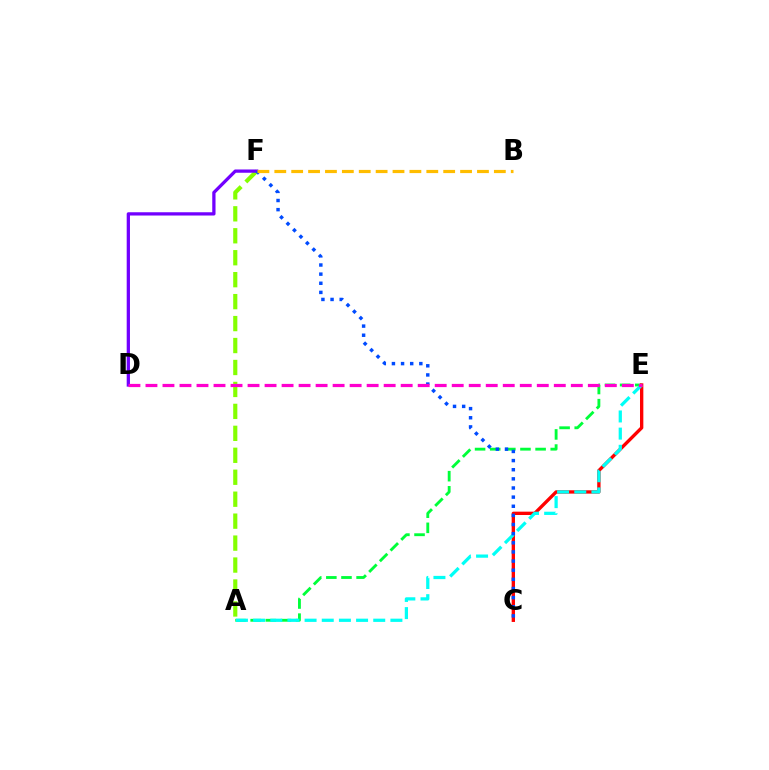{('A', 'F'): [{'color': '#84ff00', 'line_style': 'dashed', 'thickness': 2.98}], ('D', 'F'): [{'color': '#7200ff', 'line_style': 'solid', 'thickness': 2.35}], ('A', 'E'): [{'color': '#00ff39', 'line_style': 'dashed', 'thickness': 2.06}, {'color': '#00fff6', 'line_style': 'dashed', 'thickness': 2.33}], ('C', 'E'): [{'color': '#ff0000', 'line_style': 'solid', 'thickness': 2.41}], ('C', 'F'): [{'color': '#004bff', 'line_style': 'dotted', 'thickness': 2.48}], ('B', 'F'): [{'color': '#ffbd00', 'line_style': 'dashed', 'thickness': 2.29}], ('D', 'E'): [{'color': '#ff00cf', 'line_style': 'dashed', 'thickness': 2.31}]}